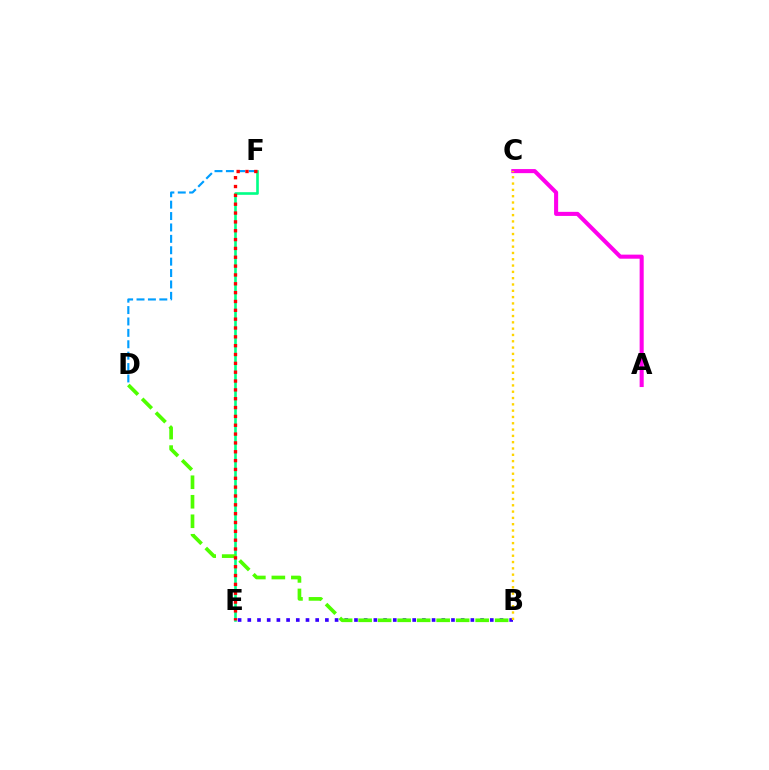{('B', 'E'): [{'color': '#3700ff', 'line_style': 'dotted', 'thickness': 2.64}], ('E', 'F'): [{'color': '#00ff86', 'line_style': 'solid', 'thickness': 1.9}, {'color': '#ff0000', 'line_style': 'dotted', 'thickness': 2.4}], ('D', 'F'): [{'color': '#009eff', 'line_style': 'dashed', 'thickness': 1.55}], ('B', 'D'): [{'color': '#4fff00', 'line_style': 'dashed', 'thickness': 2.65}], ('A', 'C'): [{'color': '#ff00ed', 'line_style': 'solid', 'thickness': 2.93}], ('B', 'C'): [{'color': '#ffd500', 'line_style': 'dotted', 'thickness': 1.71}]}